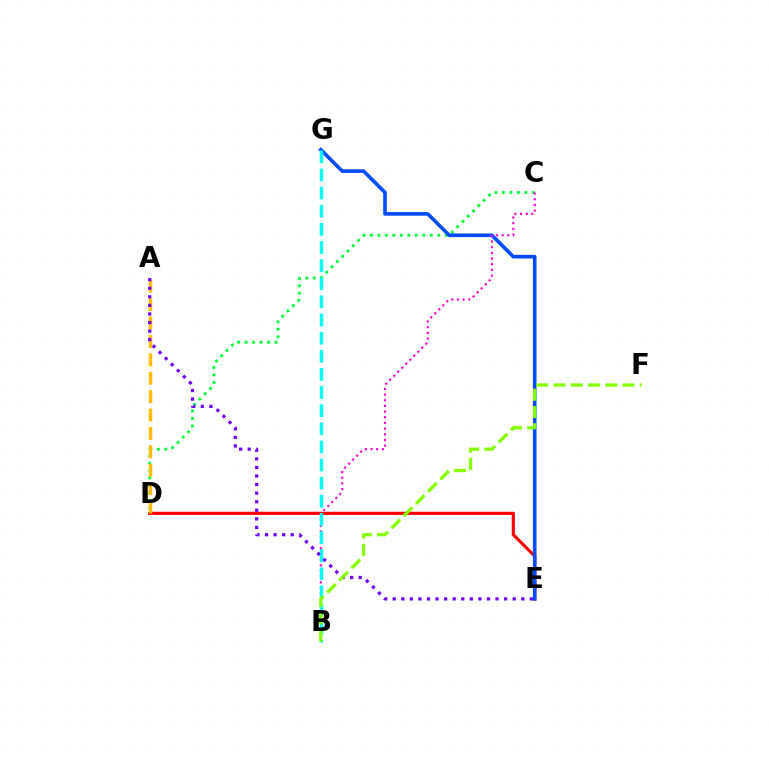{('D', 'E'): [{'color': '#ff0000', 'line_style': 'solid', 'thickness': 2.27}], ('C', 'D'): [{'color': '#00ff39', 'line_style': 'dotted', 'thickness': 2.03}], ('E', 'G'): [{'color': '#004bff', 'line_style': 'solid', 'thickness': 2.61}], ('A', 'D'): [{'color': '#ffbd00', 'line_style': 'dashed', 'thickness': 2.5}], ('B', 'C'): [{'color': '#ff00cf', 'line_style': 'dotted', 'thickness': 1.54}], ('B', 'G'): [{'color': '#00fff6', 'line_style': 'dashed', 'thickness': 2.46}], ('A', 'E'): [{'color': '#7200ff', 'line_style': 'dotted', 'thickness': 2.33}], ('B', 'F'): [{'color': '#84ff00', 'line_style': 'dashed', 'thickness': 2.34}]}